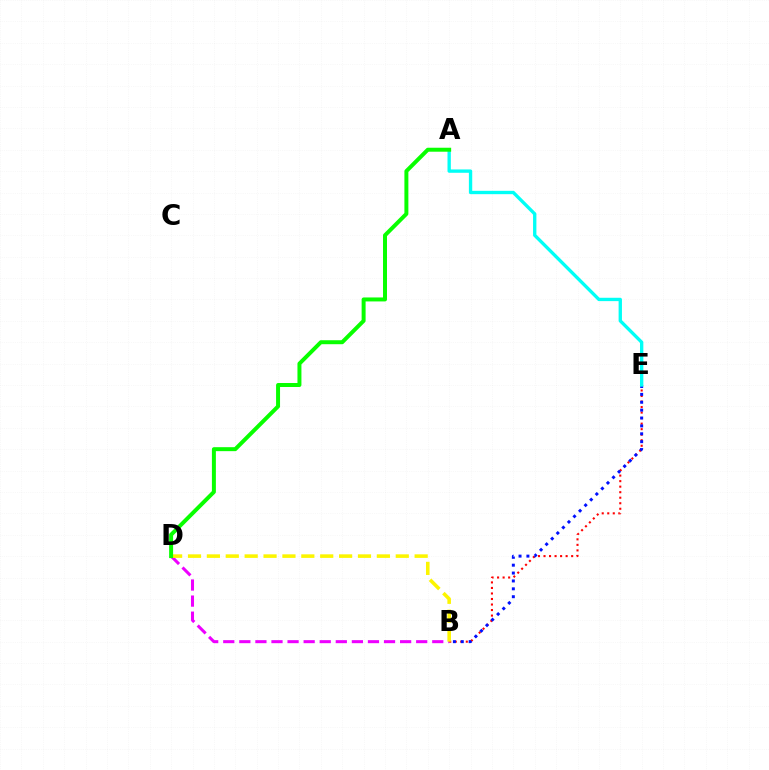{('B', 'E'): [{'color': '#ff0000', 'line_style': 'dotted', 'thickness': 1.5}, {'color': '#0010ff', 'line_style': 'dotted', 'thickness': 2.14}], ('B', 'D'): [{'color': '#ee00ff', 'line_style': 'dashed', 'thickness': 2.18}, {'color': '#fcf500', 'line_style': 'dashed', 'thickness': 2.57}], ('A', 'E'): [{'color': '#00fff6', 'line_style': 'solid', 'thickness': 2.41}], ('A', 'D'): [{'color': '#08ff00', 'line_style': 'solid', 'thickness': 2.86}]}